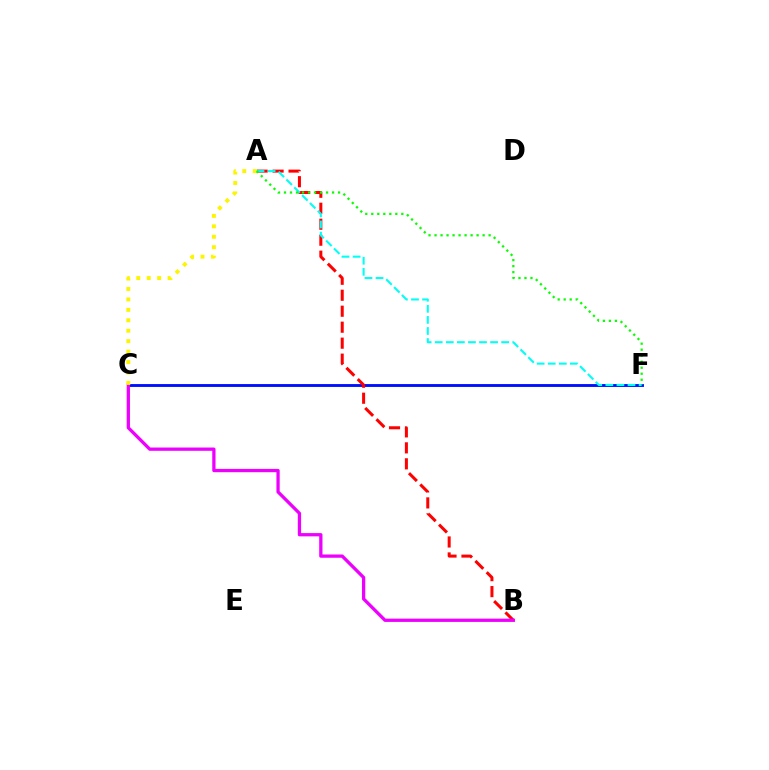{('C', 'F'): [{'color': '#0010ff', 'line_style': 'solid', 'thickness': 2.06}], ('A', 'B'): [{'color': '#ff0000', 'line_style': 'dashed', 'thickness': 2.17}], ('A', 'F'): [{'color': '#00fff6', 'line_style': 'dashed', 'thickness': 1.51}, {'color': '#08ff00', 'line_style': 'dotted', 'thickness': 1.63}], ('B', 'C'): [{'color': '#ee00ff', 'line_style': 'solid', 'thickness': 2.36}], ('A', 'C'): [{'color': '#fcf500', 'line_style': 'dotted', 'thickness': 2.84}]}